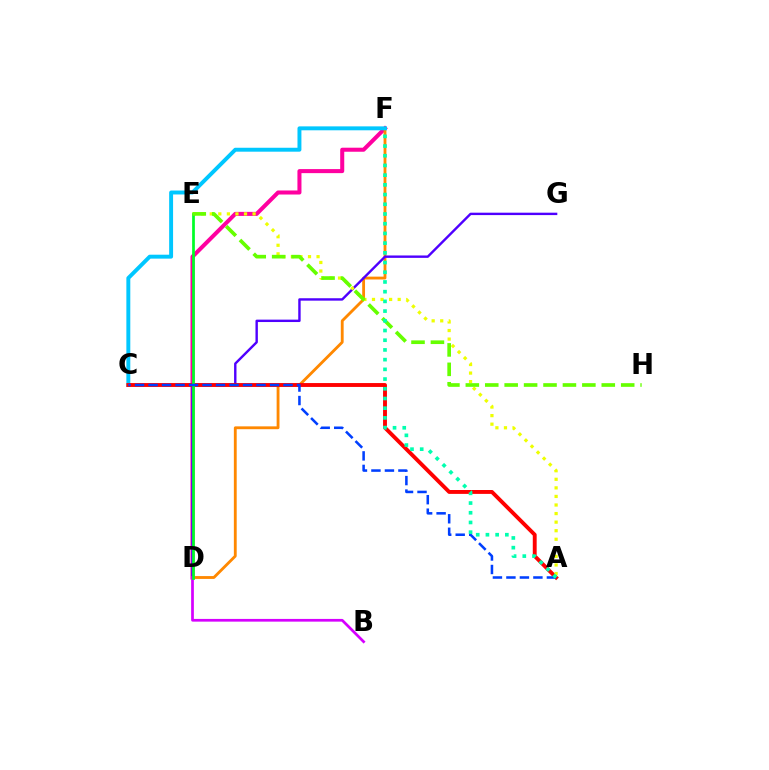{('D', 'F'): [{'color': '#ff00a0', 'line_style': 'solid', 'thickness': 2.91}, {'color': '#ff8800', 'line_style': 'solid', 'thickness': 2.04}], ('D', 'G'): [{'color': '#4f00ff', 'line_style': 'solid', 'thickness': 1.73}], ('C', 'F'): [{'color': '#00c7ff', 'line_style': 'solid', 'thickness': 2.83}], ('A', 'C'): [{'color': '#ff0000', 'line_style': 'solid', 'thickness': 2.8}, {'color': '#003fff', 'line_style': 'dashed', 'thickness': 1.83}], ('B', 'D'): [{'color': '#d600ff', 'line_style': 'solid', 'thickness': 1.96}], ('A', 'E'): [{'color': '#eeff00', 'line_style': 'dotted', 'thickness': 2.33}], ('D', 'E'): [{'color': '#00ff27', 'line_style': 'solid', 'thickness': 1.97}], ('E', 'H'): [{'color': '#66ff00', 'line_style': 'dashed', 'thickness': 2.64}], ('A', 'F'): [{'color': '#00ffaf', 'line_style': 'dotted', 'thickness': 2.64}]}